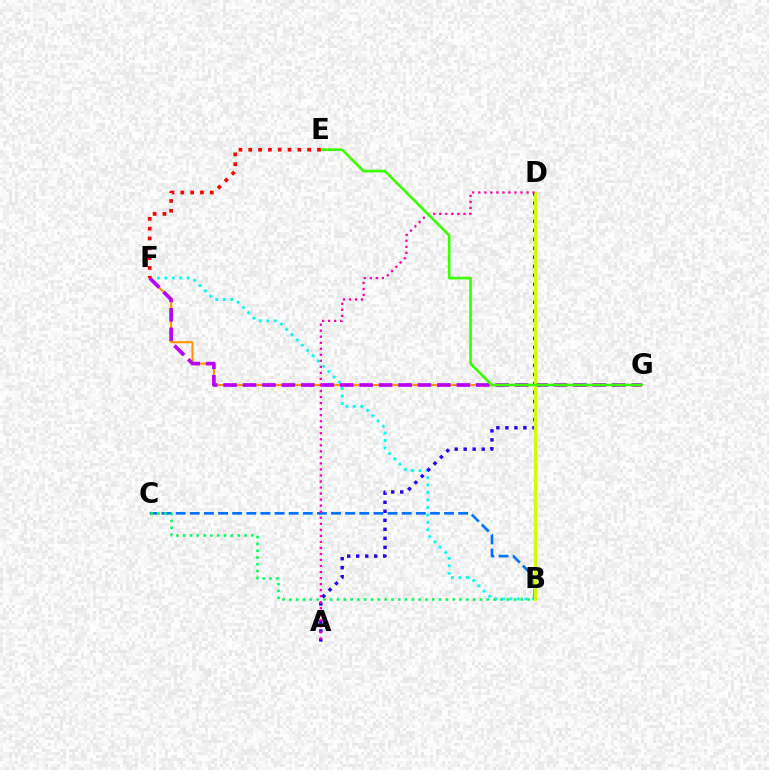{('B', 'F'): [{'color': '#00fff6', 'line_style': 'dotted', 'thickness': 2.03}], ('A', 'D'): [{'color': '#2500ff', 'line_style': 'dotted', 'thickness': 2.45}, {'color': '#ff00ac', 'line_style': 'dotted', 'thickness': 1.64}], ('B', 'C'): [{'color': '#0074ff', 'line_style': 'dashed', 'thickness': 1.92}, {'color': '#00ff5c', 'line_style': 'dotted', 'thickness': 1.85}], ('F', 'G'): [{'color': '#ff9400', 'line_style': 'solid', 'thickness': 1.52}, {'color': '#b900ff', 'line_style': 'dashed', 'thickness': 2.64}], ('B', 'D'): [{'color': '#d1ff00', 'line_style': 'solid', 'thickness': 2.41}], ('E', 'G'): [{'color': '#3dff00', 'line_style': 'solid', 'thickness': 1.91}], ('E', 'F'): [{'color': '#ff0000', 'line_style': 'dotted', 'thickness': 2.67}]}